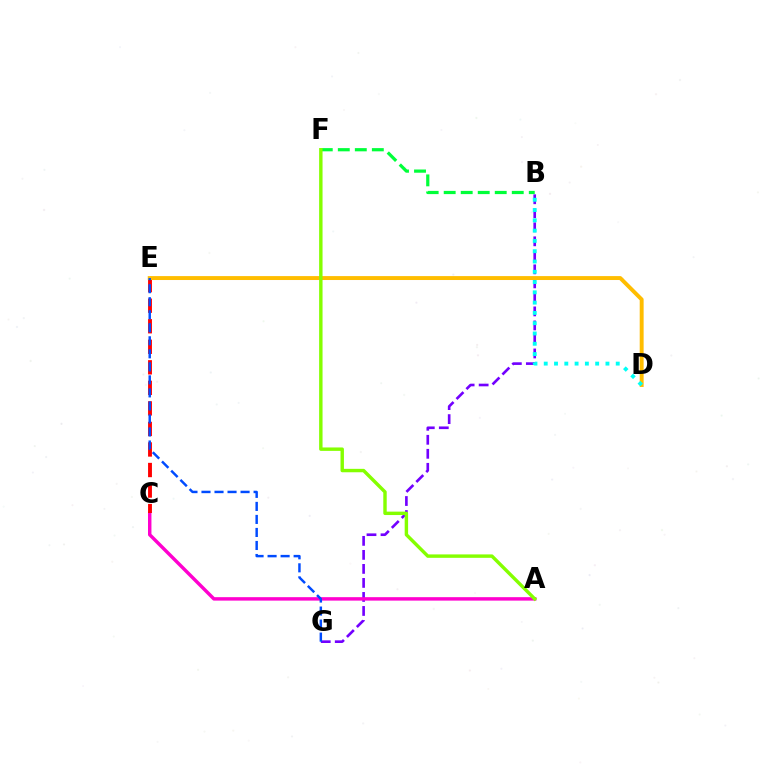{('B', 'F'): [{'color': '#00ff39', 'line_style': 'dashed', 'thickness': 2.31}], ('B', 'G'): [{'color': '#7200ff', 'line_style': 'dashed', 'thickness': 1.9}], ('A', 'C'): [{'color': '#ff00cf', 'line_style': 'solid', 'thickness': 2.48}], ('C', 'E'): [{'color': '#ff0000', 'line_style': 'dashed', 'thickness': 2.79}], ('D', 'E'): [{'color': '#ffbd00', 'line_style': 'solid', 'thickness': 2.82}], ('E', 'G'): [{'color': '#004bff', 'line_style': 'dashed', 'thickness': 1.77}], ('A', 'F'): [{'color': '#84ff00', 'line_style': 'solid', 'thickness': 2.46}], ('B', 'D'): [{'color': '#00fff6', 'line_style': 'dotted', 'thickness': 2.79}]}